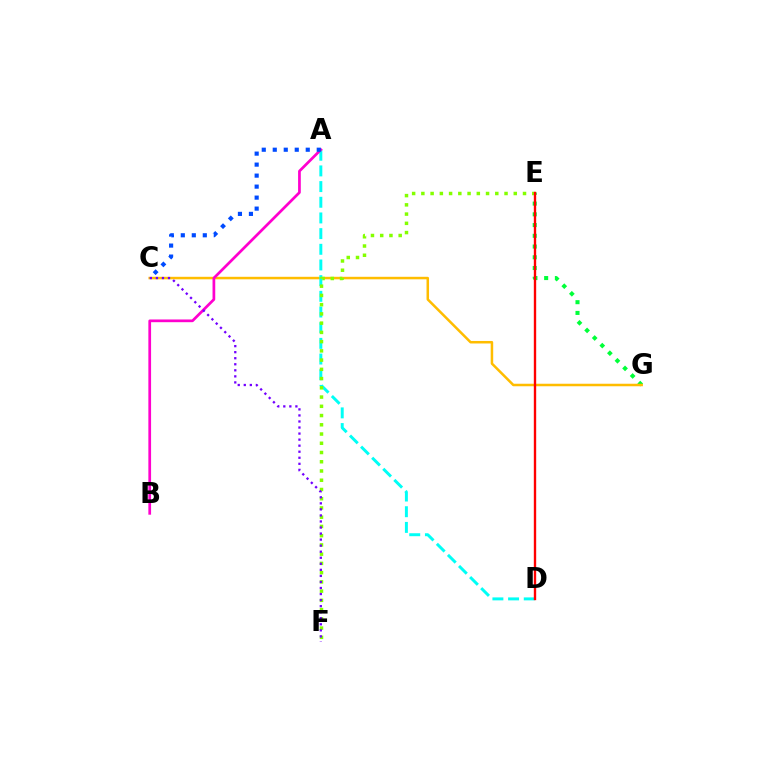{('E', 'G'): [{'color': '#00ff39', 'line_style': 'dotted', 'thickness': 2.92}], ('C', 'G'): [{'color': '#ffbd00', 'line_style': 'solid', 'thickness': 1.81}], ('A', 'D'): [{'color': '#00fff6', 'line_style': 'dashed', 'thickness': 2.13}], ('E', 'F'): [{'color': '#84ff00', 'line_style': 'dotted', 'thickness': 2.51}], ('A', 'B'): [{'color': '#ff00cf', 'line_style': 'solid', 'thickness': 1.96}], ('A', 'C'): [{'color': '#004bff', 'line_style': 'dotted', 'thickness': 2.99}], ('C', 'F'): [{'color': '#7200ff', 'line_style': 'dotted', 'thickness': 1.64}], ('D', 'E'): [{'color': '#ff0000', 'line_style': 'solid', 'thickness': 1.7}]}